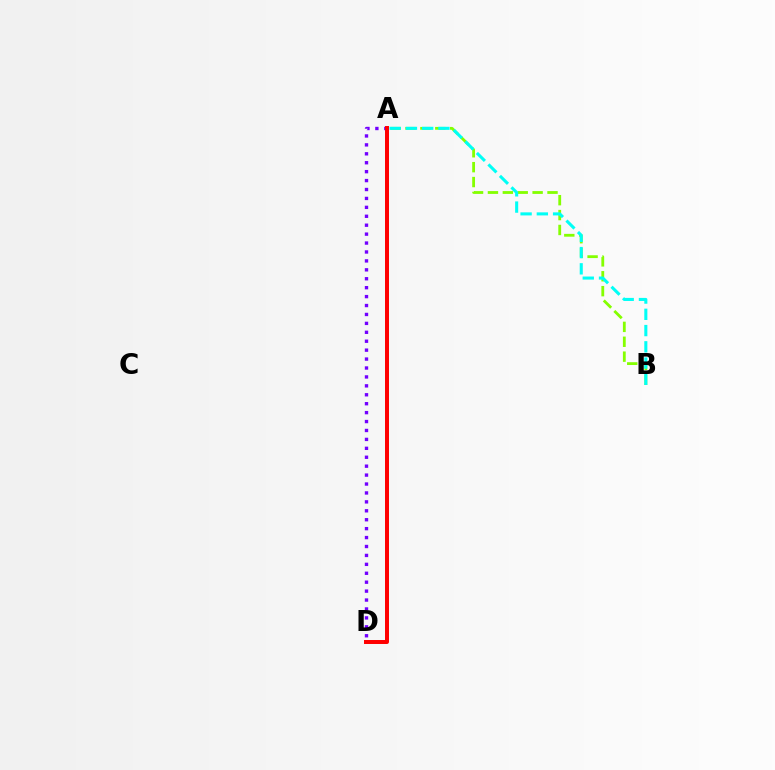{('A', 'B'): [{'color': '#84ff00', 'line_style': 'dashed', 'thickness': 2.02}, {'color': '#00fff6', 'line_style': 'dashed', 'thickness': 2.21}], ('A', 'D'): [{'color': '#7200ff', 'line_style': 'dotted', 'thickness': 2.42}, {'color': '#ff0000', 'line_style': 'solid', 'thickness': 2.86}]}